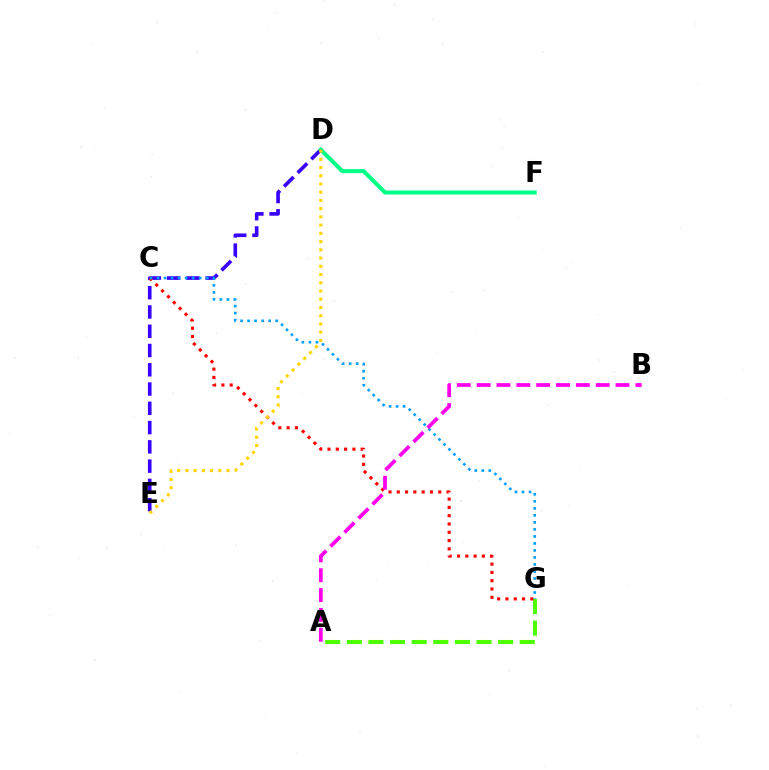{('D', 'E'): [{'color': '#3700ff', 'line_style': 'dashed', 'thickness': 2.62}, {'color': '#ffd500', 'line_style': 'dotted', 'thickness': 2.24}], ('A', 'G'): [{'color': '#4fff00', 'line_style': 'dashed', 'thickness': 2.94}], ('C', 'G'): [{'color': '#ff0000', 'line_style': 'dotted', 'thickness': 2.25}, {'color': '#009eff', 'line_style': 'dotted', 'thickness': 1.91}], ('D', 'F'): [{'color': '#00ff86', 'line_style': 'solid', 'thickness': 2.91}], ('A', 'B'): [{'color': '#ff00ed', 'line_style': 'dashed', 'thickness': 2.7}]}